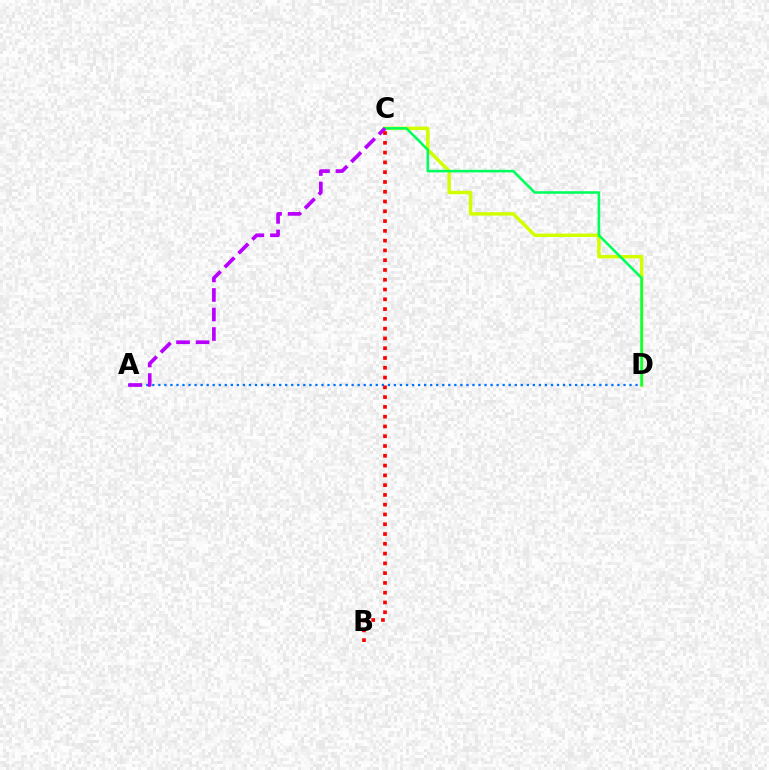{('C', 'D'): [{'color': '#d1ff00', 'line_style': 'solid', 'thickness': 2.49}, {'color': '#00ff5c', 'line_style': 'solid', 'thickness': 1.85}], ('A', 'D'): [{'color': '#0074ff', 'line_style': 'dotted', 'thickness': 1.64}], ('A', 'C'): [{'color': '#b900ff', 'line_style': 'dashed', 'thickness': 2.65}], ('B', 'C'): [{'color': '#ff0000', 'line_style': 'dotted', 'thickness': 2.66}]}